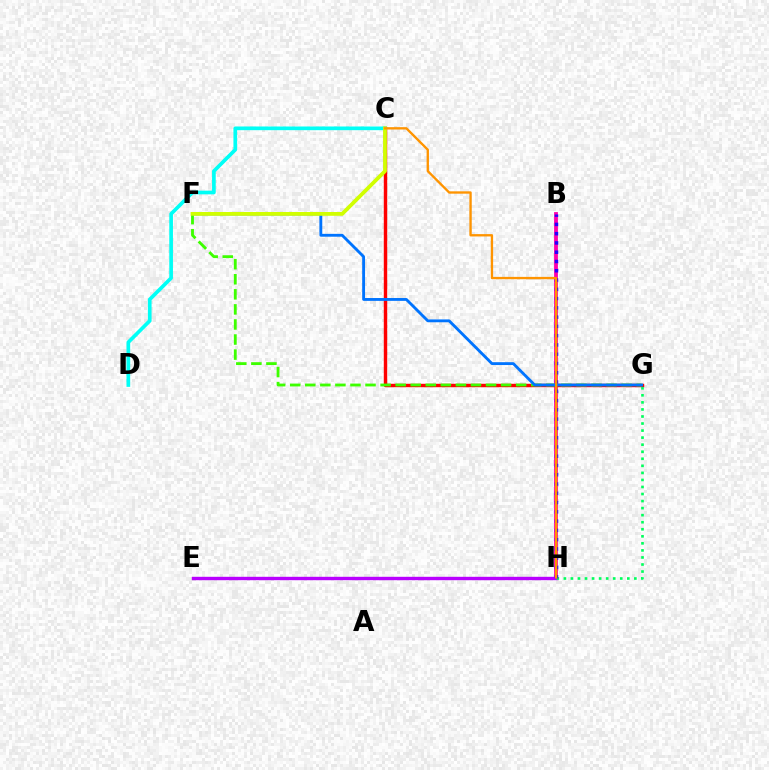{('B', 'H'): [{'color': '#ff00ac', 'line_style': 'solid', 'thickness': 2.74}, {'color': '#2500ff', 'line_style': 'dotted', 'thickness': 2.52}], ('E', 'H'): [{'color': '#b900ff', 'line_style': 'solid', 'thickness': 2.44}], ('C', 'G'): [{'color': '#ff0000', 'line_style': 'solid', 'thickness': 2.46}], ('F', 'G'): [{'color': '#3dff00', 'line_style': 'dashed', 'thickness': 2.05}, {'color': '#0074ff', 'line_style': 'solid', 'thickness': 2.05}], ('G', 'H'): [{'color': '#00ff5c', 'line_style': 'dotted', 'thickness': 1.91}], ('C', 'D'): [{'color': '#00fff6', 'line_style': 'solid', 'thickness': 2.65}], ('C', 'F'): [{'color': '#d1ff00', 'line_style': 'solid', 'thickness': 2.73}], ('C', 'H'): [{'color': '#ff9400', 'line_style': 'solid', 'thickness': 1.69}]}